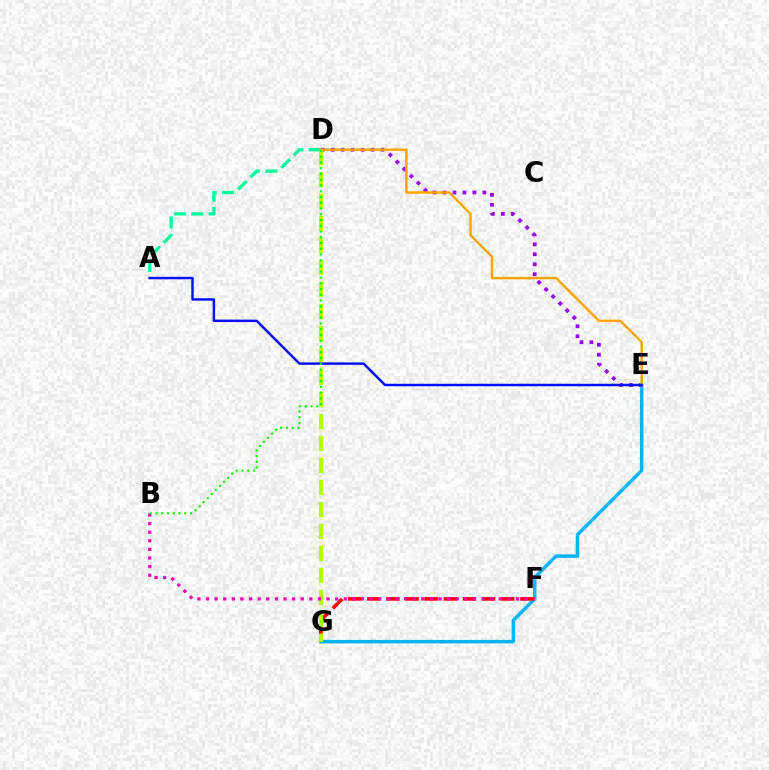{('E', 'G'): [{'color': '#00b5ff', 'line_style': 'solid', 'thickness': 2.51}], ('D', 'E'): [{'color': '#9b00ff', 'line_style': 'dotted', 'thickness': 2.71}, {'color': '#ffa500', 'line_style': 'solid', 'thickness': 1.77}], ('A', 'D'): [{'color': '#00ff9d', 'line_style': 'dashed', 'thickness': 2.36}], ('F', 'G'): [{'color': '#ff0000', 'line_style': 'dashed', 'thickness': 2.6}], ('D', 'G'): [{'color': '#b3ff00', 'line_style': 'dashed', 'thickness': 2.99}], ('A', 'E'): [{'color': '#0010ff', 'line_style': 'solid', 'thickness': 1.77}], ('B', 'F'): [{'color': '#ff00bd', 'line_style': 'dotted', 'thickness': 2.34}], ('B', 'D'): [{'color': '#08ff00', 'line_style': 'dotted', 'thickness': 1.56}]}